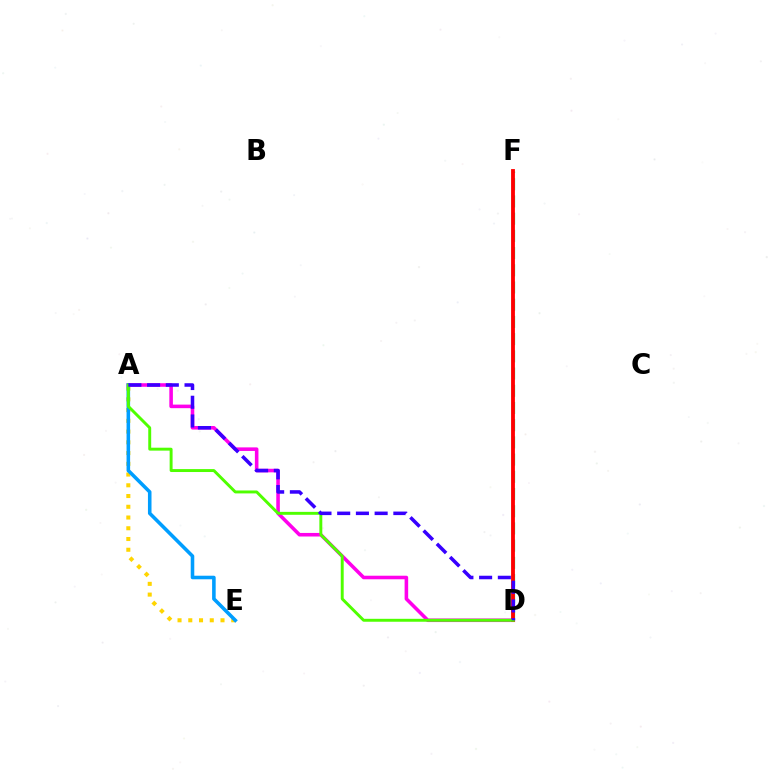{('D', 'F'): [{'color': '#00ff86', 'line_style': 'dashed', 'thickness': 2.34}, {'color': '#ff0000', 'line_style': 'solid', 'thickness': 2.75}], ('A', 'D'): [{'color': '#ff00ed', 'line_style': 'solid', 'thickness': 2.57}, {'color': '#4fff00', 'line_style': 'solid', 'thickness': 2.11}, {'color': '#3700ff', 'line_style': 'dashed', 'thickness': 2.54}], ('A', 'E'): [{'color': '#ffd500', 'line_style': 'dotted', 'thickness': 2.92}, {'color': '#009eff', 'line_style': 'solid', 'thickness': 2.57}]}